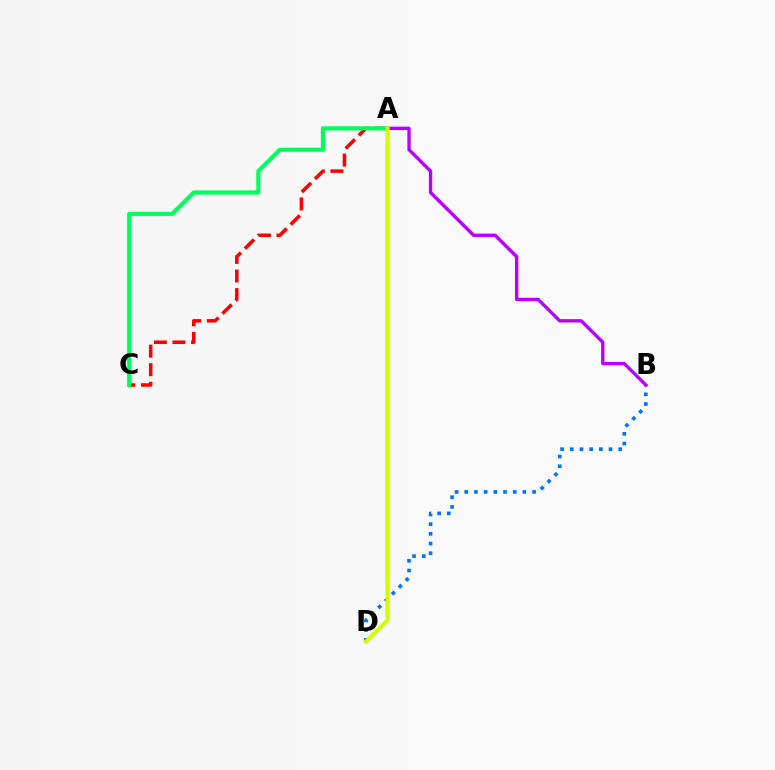{('A', 'C'): [{'color': '#ff0000', 'line_style': 'dashed', 'thickness': 2.52}, {'color': '#00ff5c', 'line_style': 'solid', 'thickness': 2.97}], ('B', 'D'): [{'color': '#0074ff', 'line_style': 'dotted', 'thickness': 2.63}], ('A', 'B'): [{'color': '#b900ff', 'line_style': 'solid', 'thickness': 2.41}], ('A', 'D'): [{'color': '#d1ff00', 'line_style': 'solid', 'thickness': 2.95}]}